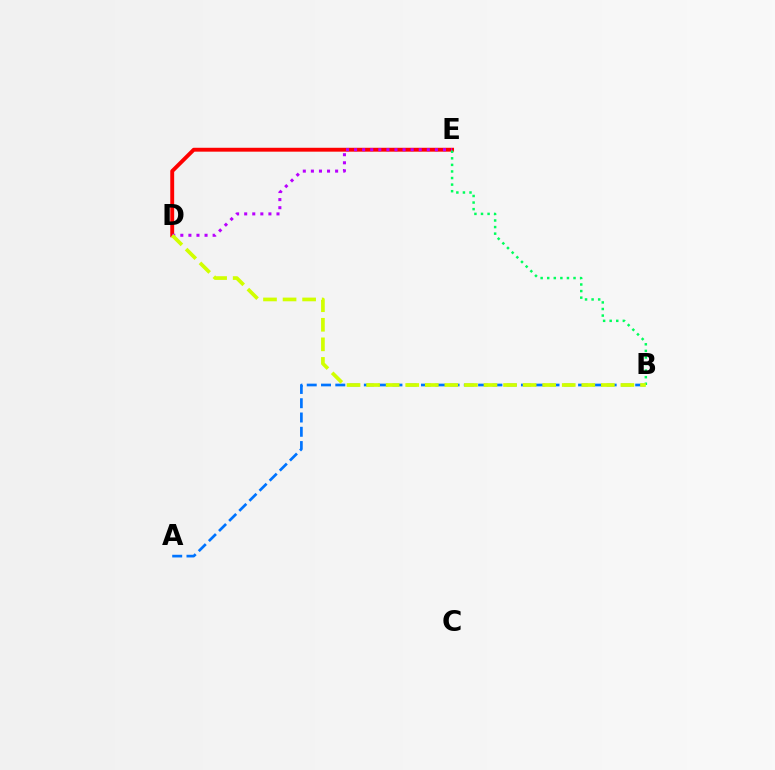{('D', 'E'): [{'color': '#ff0000', 'line_style': 'solid', 'thickness': 2.8}, {'color': '#b900ff', 'line_style': 'dotted', 'thickness': 2.19}], ('A', 'B'): [{'color': '#0074ff', 'line_style': 'dashed', 'thickness': 1.94}], ('B', 'E'): [{'color': '#00ff5c', 'line_style': 'dotted', 'thickness': 1.79}], ('B', 'D'): [{'color': '#d1ff00', 'line_style': 'dashed', 'thickness': 2.66}]}